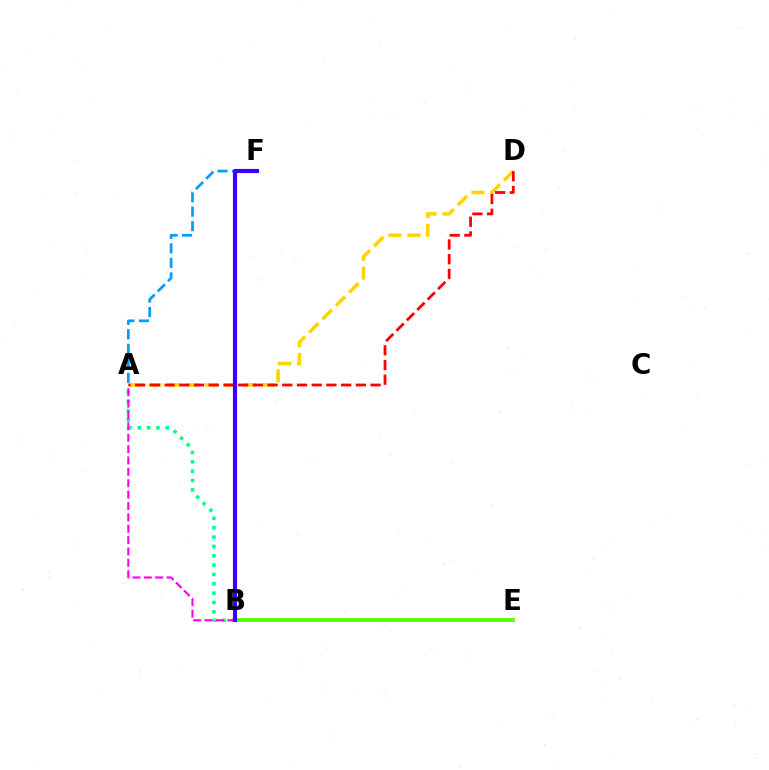{('B', 'E'): [{'color': '#4fff00', 'line_style': 'solid', 'thickness': 2.67}], ('A', 'F'): [{'color': '#009eff', 'line_style': 'dashed', 'thickness': 1.97}], ('A', 'D'): [{'color': '#ffd500', 'line_style': 'dashed', 'thickness': 2.56}, {'color': '#ff0000', 'line_style': 'dashed', 'thickness': 2.0}], ('A', 'B'): [{'color': '#00ff86', 'line_style': 'dotted', 'thickness': 2.54}, {'color': '#ff00ed', 'line_style': 'dashed', 'thickness': 1.55}], ('B', 'F'): [{'color': '#3700ff', 'line_style': 'solid', 'thickness': 2.98}]}